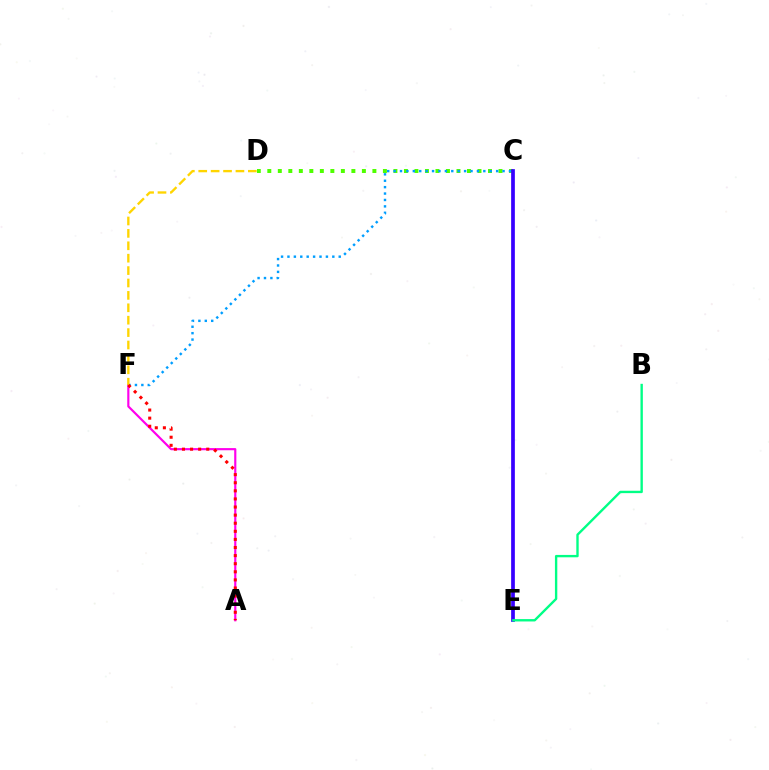{('A', 'F'): [{'color': '#ff00ed', 'line_style': 'solid', 'thickness': 1.56}, {'color': '#ff0000', 'line_style': 'dotted', 'thickness': 2.2}], ('C', 'D'): [{'color': '#4fff00', 'line_style': 'dotted', 'thickness': 2.86}], ('C', 'F'): [{'color': '#009eff', 'line_style': 'dotted', 'thickness': 1.74}], ('D', 'F'): [{'color': '#ffd500', 'line_style': 'dashed', 'thickness': 1.68}], ('C', 'E'): [{'color': '#3700ff', 'line_style': 'solid', 'thickness': 2.68}], ('B', 'E'): [{'color': '#00ff86', 'line_style': 'solid', 'thickness': 1.71}]}